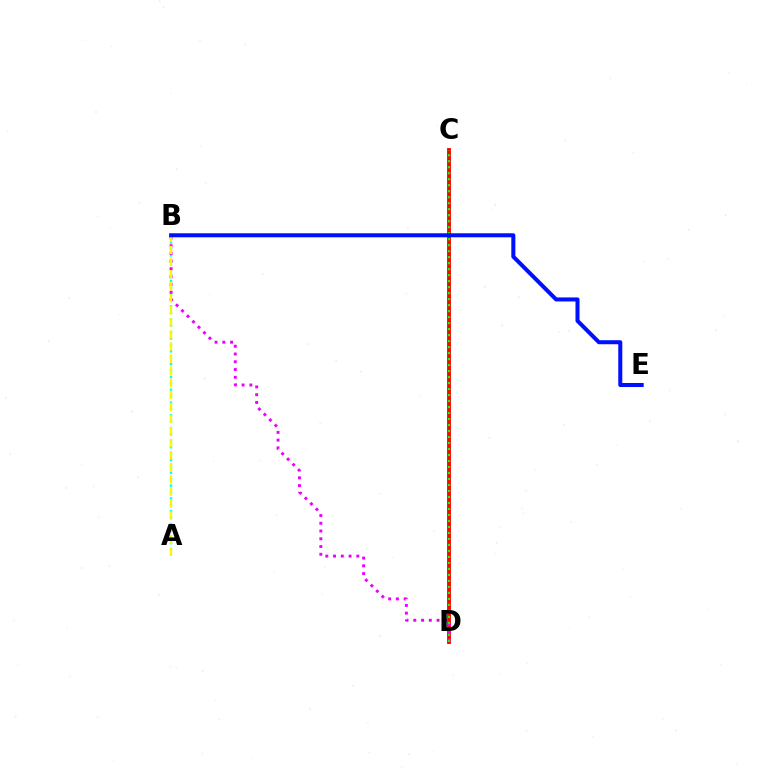{('C', 'D'): [{'color': '#ff0000', 'line_style': 'solid', 'thickness': 2.79}, {'color': '#08ff00', 'line_style': 'dotted', 'thickness': 1.63}], ('A', 'B'): [{'color': '#00fff6', 'line_style': 'dotted', 'thickness': 1.74}, {'color': '#fcf500', 'line_style': 'dashed', 'thickness': 1.64}], ('B', 'D'): [{'color': '#ee00ff', 'line_style': 'dotted', 'thickness': 2.11}], ('B', 'E'): [{'color': '#0010ff', 'line_style': 'solid', 'thickness': 2.9}]}